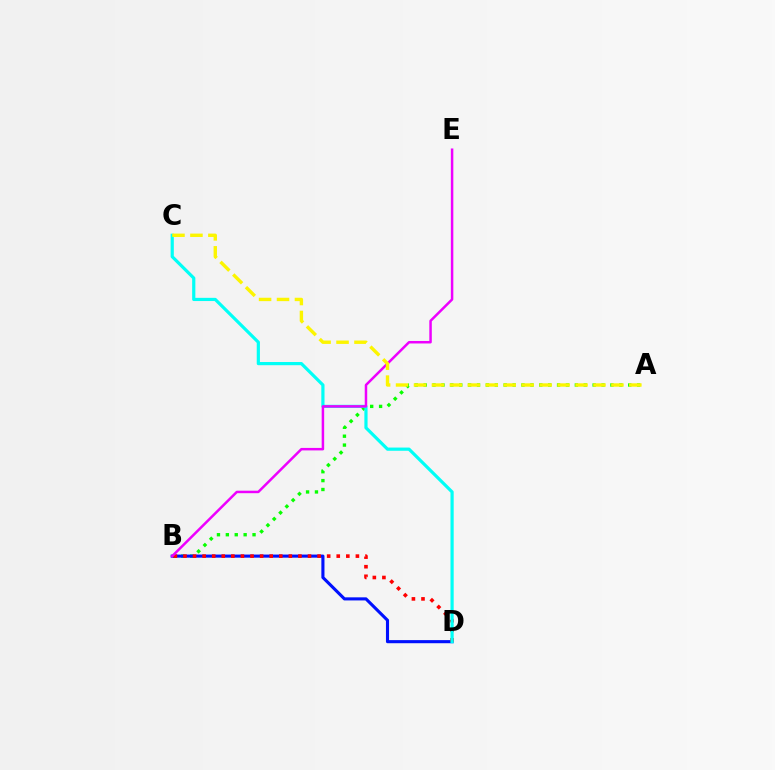{('A', 'B'): [{'color': '#08ff00', 'line_style': 'dotted', 'thickness': 2.42}], ('B', 'D'): [{'color': '#0010ff', 'line_style': 'solid', 'thickness': 2.23}, {'color': '#ff0000', 'line_style': 'dotted', 'thickness': 2.6}], ('C', 'D'): [{'color': '#00fff6', 'line_style': 'solid', 'thickness': 2.3}], ('B', 'E'): [{'color': '#ee00ff', 'line_style': 'solid', 'thickness': 1.79}], ('A', 'C'): [{'color': '#fcf500', 'line_style': 'dashed', 'thickness': 2.44}]}